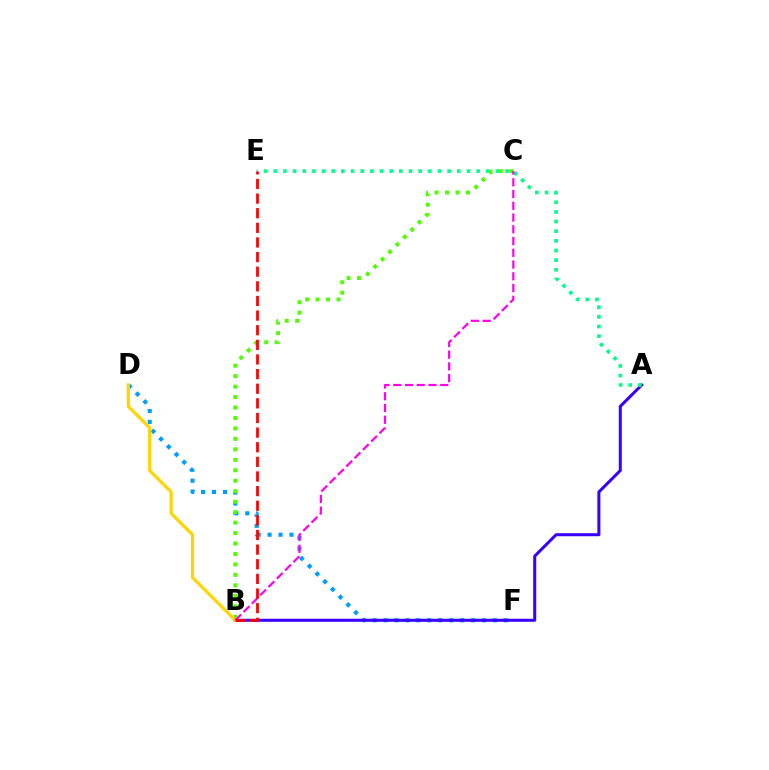{('D', 'F'): [{'color': '#009eff', 'line_style': 'dotted', 'thickness': 2.97}], ('B', 'C'): [{'color': '#4fff00', 'line_style': 'dotted', 'thickness': 2.84}, {'color': '#ff00ed', 'line_style': 'dashed', 'thickness': 1.6}], ('A', 'B'): [{'color': '#3700ff', 'line_style': 'solid', 'thickness': 2.17}], ('B', 'D'): [{'color': '#ffd500', 'line_style': 'solid', 'thickness': 2.34}], ('A', 'E'): [{'color': '#00ff86', 'line_style': 'dotted', 'thickness': 2.62}], ('B', 'E'): [{'color': '#ff0000', 'line_style': 'dashed', 'thickness': 1.99}]}